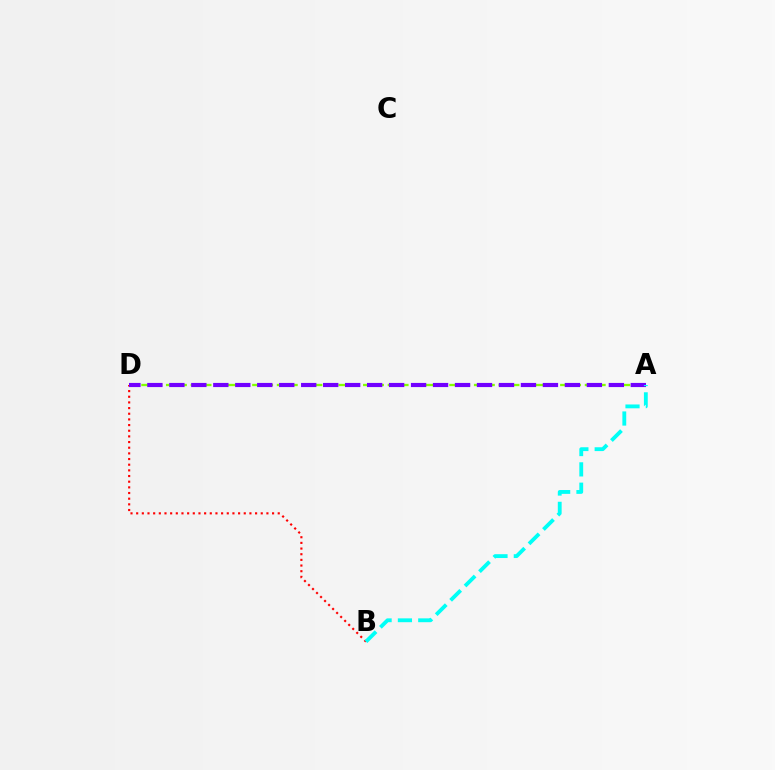{('A', 'D'): [{'color': '#84ff00', 'line_style': 'dashed', 'thickness': 1.67}, {'color': '#7200ff', 'line_style': 'dashed', 'thickness': 2.99}], ('B', 'D'): [{'color': '#ff0000', 'line_style': 'dotted', 'thickness': 1.54}], ('A', 'B'): [{'color': '#00fff6', 'line_style': 'dashed', 'thickness': 2.76}]}